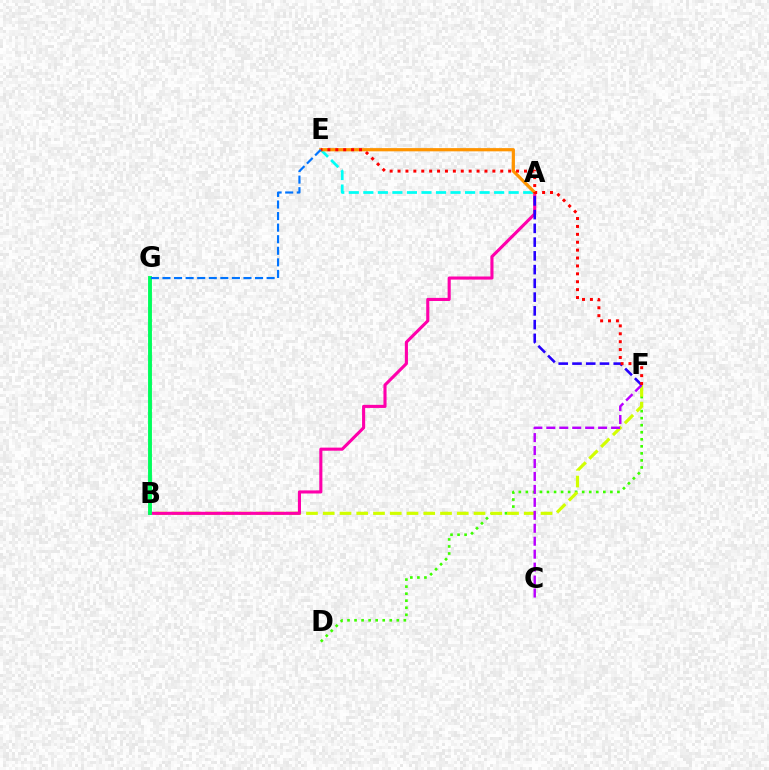{('D', 'F'): [{'color': '#3dff00', 'line_style': 'dotted', 'thickness': 1.91}], ('B', 'F'): [{'color': '#d1ff00', 'line_style': 'dashed', 'thickness': 2.28}], ('A', 'B'): [{'color': '#ff00ac', 'line_style': 'solid', 'thickness': 2.23}], ('B', 'G'): [{'color': '#00ff5c', 'line_style': 'solid', 'thickness': 2.79}], ('A', 'E'): [{'color': '#00fff6', 'line_style': 'dashed', 'thickness': 1.97}, {'color': '#ff9400', 'line_style': 'solid', 'thickness': 2.32}], ('C', 'F'): [{'color': '#b900ff', 'line_style': 'dashed', 'thickness': 1.76}], ('A', 'F'): [{'color': '#2500ff', 'line_style': 'dashed', 'thickness': 1.87}], ('E', 'F'): [{'color': '#ff0000', 'line_style': 'dotted', 'thickness': 2.15}], ('E', 'G'): [{'color': '#0074ff', 'line_style': 'dashed', 'thickness': 1.57}]}